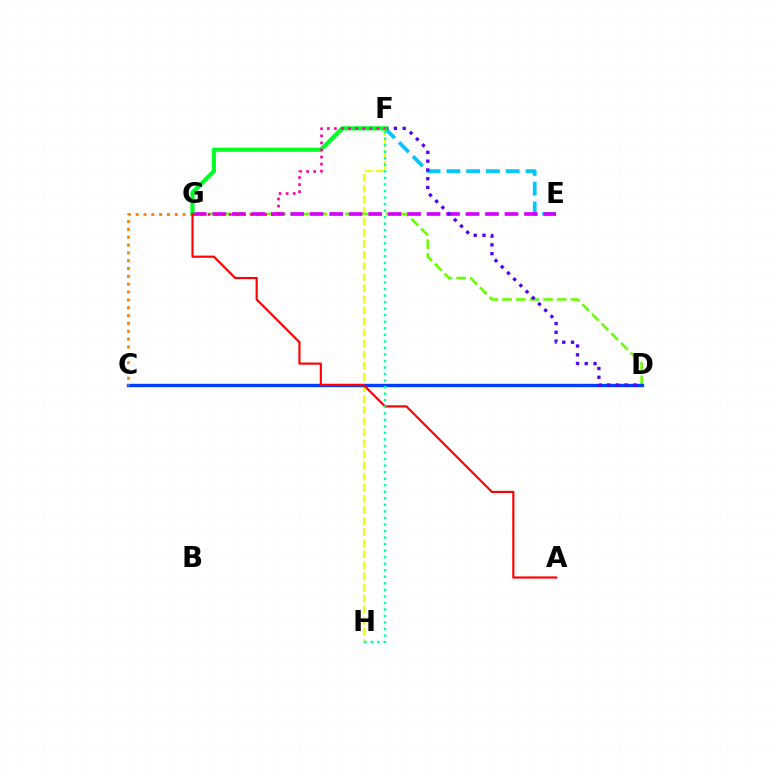{('E', 'F'): [{'color': '#00c7ff', 'line_style': 'dashed', 'thickness': 2.69}], ('F', 'H'): [{'color': '#eeff00', 'line_style': 'dashed', 'thickness': 1.51}, {'color': '#00ffaf', 'line_style': 'dotted', 'thickness': 1.78}], ('D', 'G'): [{'color': '#66ff00', 'line_style': 'dashed', 'thickness': 1.86}], ('C', 'D'): [{'color': '#003fff', 'line_style': 'solid', 'thickness': 2.43}], ('E', 'G'): [{'color': '#d600ff', 'line_style': 'dashed', 'thickness': 2.65}], ('D', 'F'): [{'color': '#4f00ff', 'line_style': 'dotted', 'thickness': 2.38}], ('C', 'G'): [{'color': '#ff8800', 'line_style': 'dotted', 'thickness': 2.13}], ('F', 'G'): [{'color': '#00ff27', 'line_style': 'solid', 'thickness': 3.0}, {'color': '#ff00a0', 'line_style': 'dotted', 'thickness': 1.92}], ('A', 'G'): [{'color': '#ff0000', 'line_style': 'solid', 'thickness': 1.56}]}